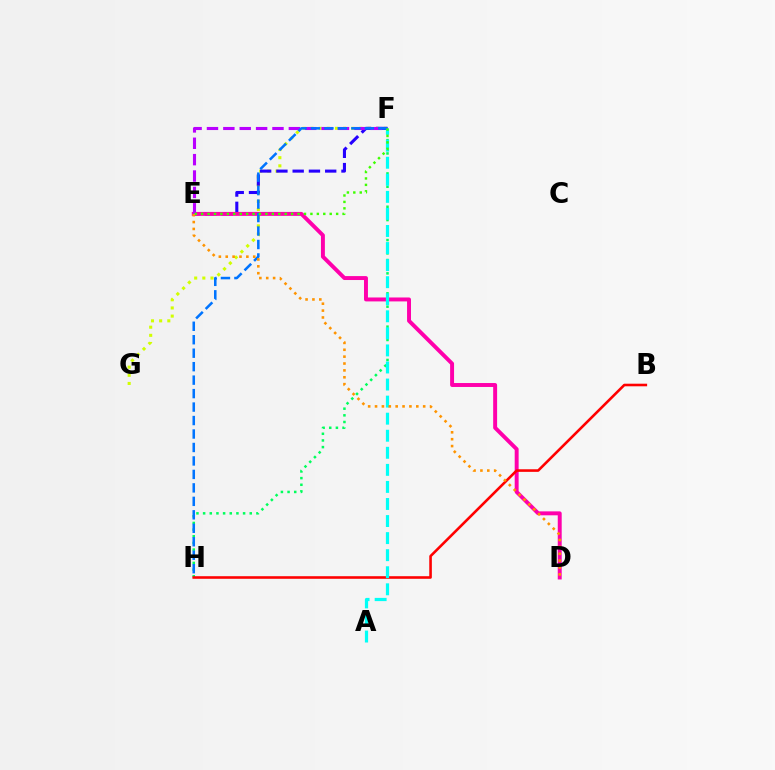{('F', 'G'): [{'color': '#d1ff00', 'line_style': 'dotted', 'thickness': 2.22}], ('E', 'F'): [{'color': '#2500ff', 'line_style': 'dashed', 'thickness': 2.21}, {'color': '#b900ff', 'line_style': 'dashed', 'thickness': 2.22}, {'color': '#3dff00', 'line_style': 'dotted', 'thickness': 1.75}], ('F', 'H'): [{'color': '#00ff5c', 'line_style': 'dotted', 'thickness': 1.81}, {'color': '#0074ff', 'line_style': 'dashed', 'thickness': 1.83}], ('D', 'E'): [{'color': '#ff00ac', 'line_style': 'solid', 'thickness': 2.83}, {'color': '#ff9400', 'line_style': 'dotted', 'thickness': 1.87}], ('B', 'H'): [{'color': '#ff0000', 'line_style': 'solid', 'thickness': 1.86}], ('A', 'F'): [{'color': '#00fff6', 'line_style': 'dashed', 'thickness': 2.32}]}